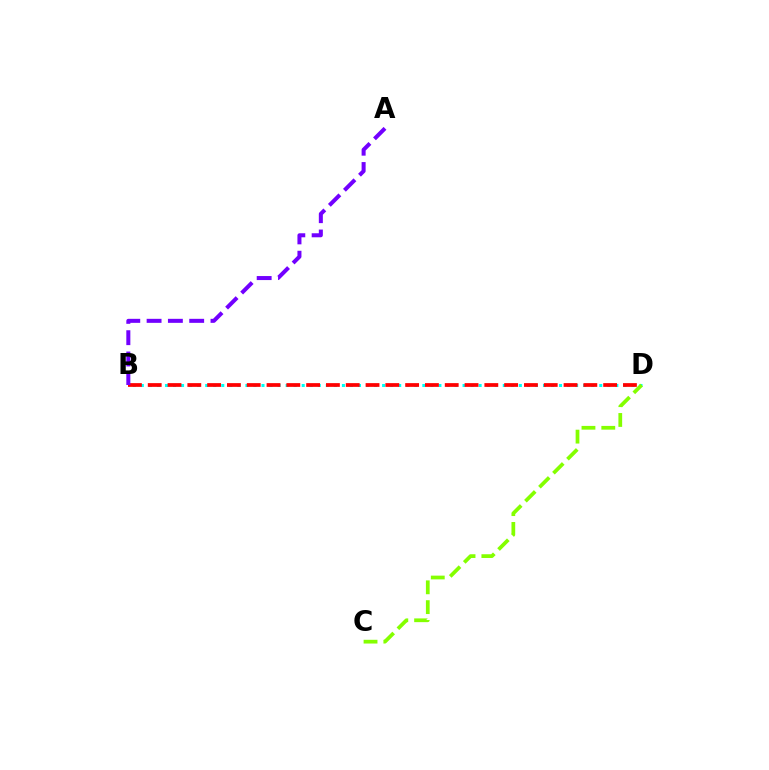{('B', 'D'): [{'color': '#00fff6', 'line_style': 'dotted', 'thickness': 2.19}, {'color': '#ff0000', 'line_style': 'dashed', 'thickness': 2.69}], ('A', 'B'): [{'color': '#7200ff', 'line_style': 'dashed', 'thickness': 2.89}], ('C', 'D'): [{'color': '#84ff00', 'line_style': 'dashed', 'thickness': 2.69}]}